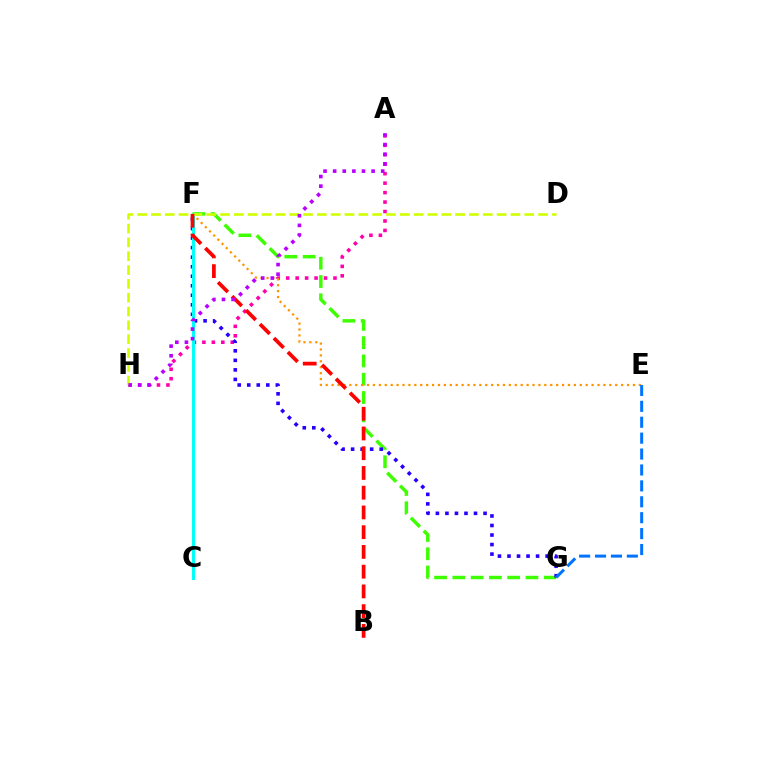{('F', 'G'): [{'color': '#3dff00', 'line_style': 'dashed', 'thickness': 2.48}, {'color': '#2500ff', 'line_style': 'dotted', 'thickness': 2.59}], ('A', 'H'): [{'color': '#ff00ac', 'line_style': 'dotted', 'thickness': 2.57}, {'color': '#b900ff', 'line_style': 'dotted', 'thickness': 2.61}], ('C', 'F'): [{'color': '#00ff5c', 'line_style': 'dashed', 'thickness': 1.92}, {'color': '#00fff6', 'line_style': 'solid', 'thickness': 2.2}], ('E', 'F'): [{'color': '#ff9400', 'line_style': 'dotted', 'thickness': 1.61}], ('D', 'H'): [{'color': '#d1ff00', 'line_style': 'dashed', 'thickness': 1.88}], ('B', 'F'): [{'color': '#ff0000', 'line_style': 'dashed', 'thickness': 2.68}], ('E', 'G'): [{'color': '#0074ff', 'line_style': 'dashed', 'thickness': 2.16}]}